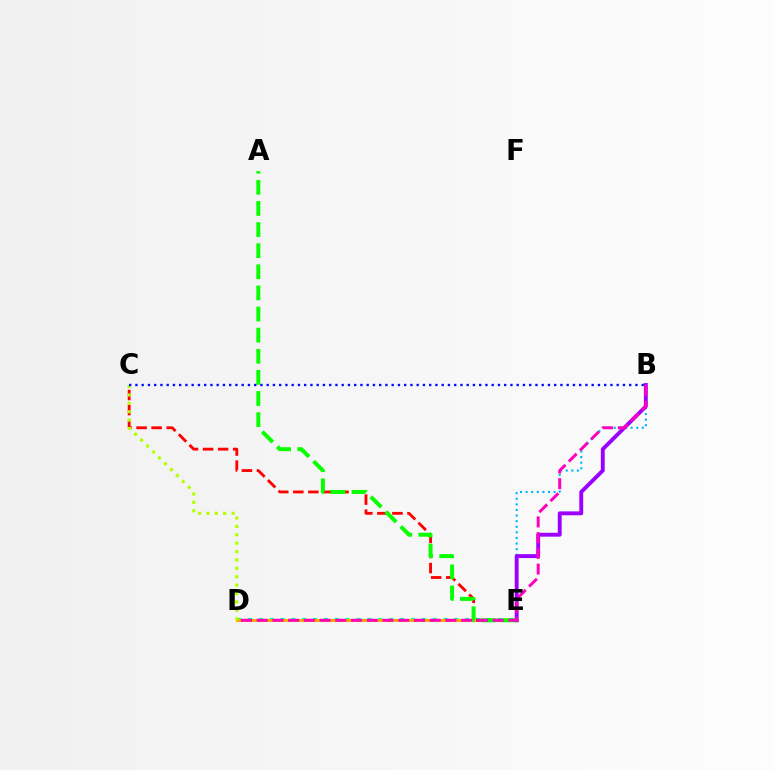{('B', 'E'): [{'color': '#00b5ff', 'line_style': 'dotted', 'thickness': 1.52}, {'color': '#9b00ff', 'line_style': 'solid', 'thickness': 2.8}], ('D', 'E'): [{'color': '#00ff9d', 'line_style': 'dotted', 'thickness': 2.95}, {'color': '#ffa500', 'line_style': 'solid', 'thickness': 2.1}], ('C', 'E'): [{'color': '#ff0000', 'line_style': 'dashed', 'thickness': 2.05}], ('A', 'E'): [{'color': '#08ff00', 'line_style': 'dashed', 'thickness': 2.87}], ('B', 'D'): [{'color': '#ff00bd', 'line_style': 'dashed', 'thickness': 2.14}], ('C', 'D'): [{'color': '#b3ff00', 'line_style': 'dotted', 'thickness': 2.28}], ('B', 'C'): [{'color': '#0010ff', 'line_style': 'dotted', 'thickness': 1.7}]}